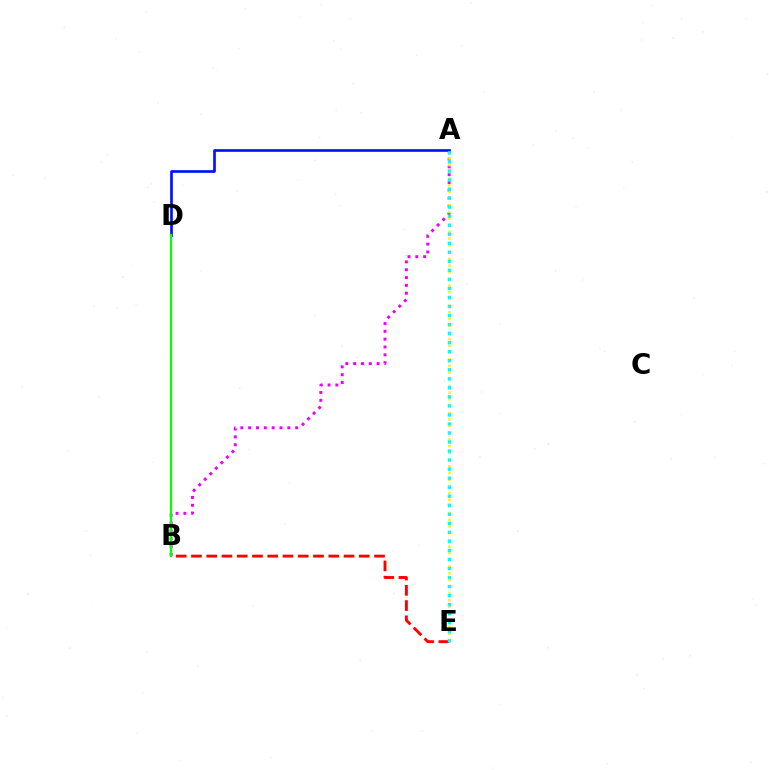{('A', 'B'): [{'color': '#ee00ff', 'line_style': 'dotted', 'thickness': 2.13}], ('B', 'E'): [{'color': '#ff0000', 'line_style': 'dashed', 'thickness': 2.07}], ('A', 'E'): [{'color': '#fcf500', 'line_style': 'dotted', 'thickness': 1.82}, {'color': '#00fff6', 'line_style': 'dotted', 'thickness': 2.45}], ('A', 'D'): [{'color': '#0010ff', 'line_style': 'solid', 'thickness': 1.92}], ('B', 'D'): [{'color': '#08ff00', 'line_style': 'solid', 'thickness': 1.63}]}